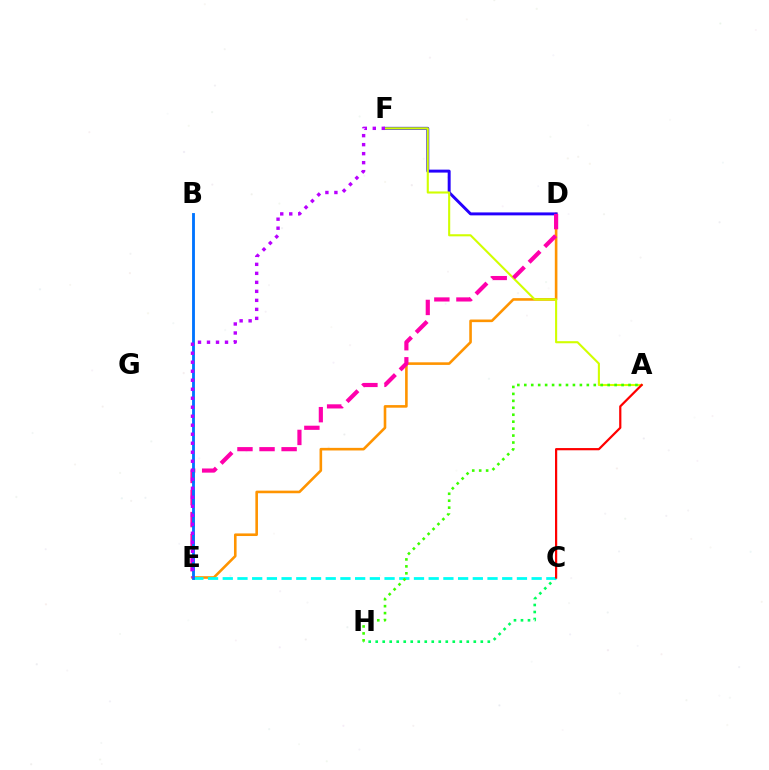{('D', 'E'): [{'color': '#ff9400', 'line_style': 'solid', 'thickness': 1.88}, {'color': '#ff00ac', 'line_style': 'dashed', 'thickness': 3.0}], ('C', 'H'): [{'color': '#00ff5c', 'line_style': 'dotted', 'thickness': 1.9}], ('D', 'F'): [{'color': '#2500ff', 'line_style': 'solid', 'thickness': 2.12}], ('A', 'F'): [{'color': '#d1ff00', 'line_style': 'solid', 'thickness': 1.52}], ('C', 'E'): [{'color': '#00fff6', 'line_style': 'dashed', 'thickness': 2.0}], ('A', 'H'): [{'color': '#3dff00', 'line_style': 'dotted', 'thickness': 1.89}], ('B', 'E'): [{'color': '#0074ff', 'line_style': 'solid', 'thickness': 2.05}], ('A', 'C'): [{'color': '#ff0000', 'line_style': 'solid', 'thickness': 1.6}], ('E', 'F'): [{'color': '#b900ff', 'line_style': 'dotted', 'thickness': 2.45}]}